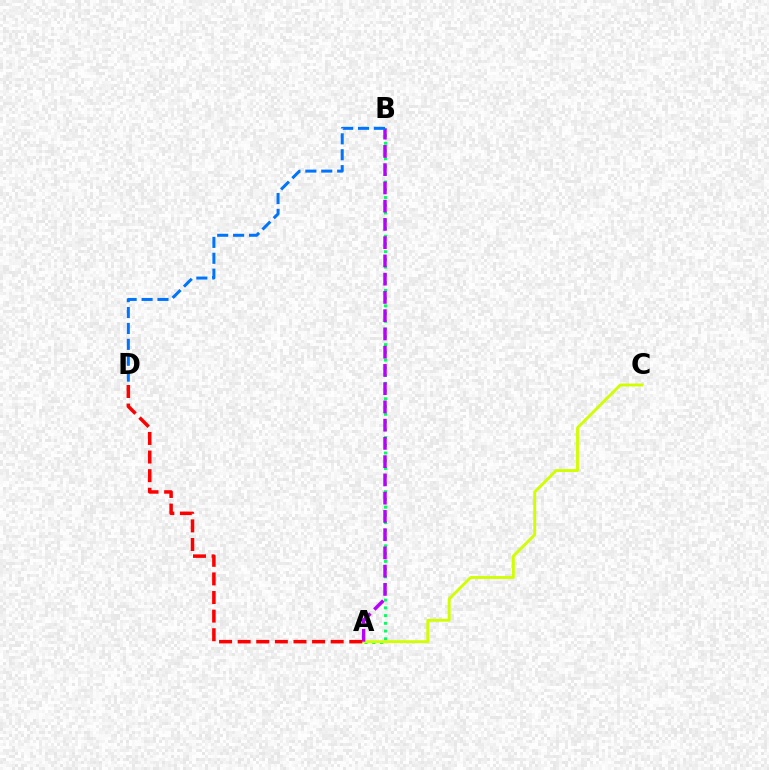{('A', 'B'): [{'color': '#00ff5c', 'line_style': 'dotted', 'thickness': 2.1}, {'color': '#b900ff', 'line_style': 'dashed', 'thickness': 2.48}], ('A', 'C'): [{'color': '#d1ff00', 'line_style': 'solid', 'thickness': 2.07}], ('B', 'D'): [{'color': '#0074ff', 'line_style': 'dashed', 'thickness': 2.16}], ('A', 'D'): [{'color': '#ff0000', 'line_style': 'dashed', 'thickness': 2.53}]}